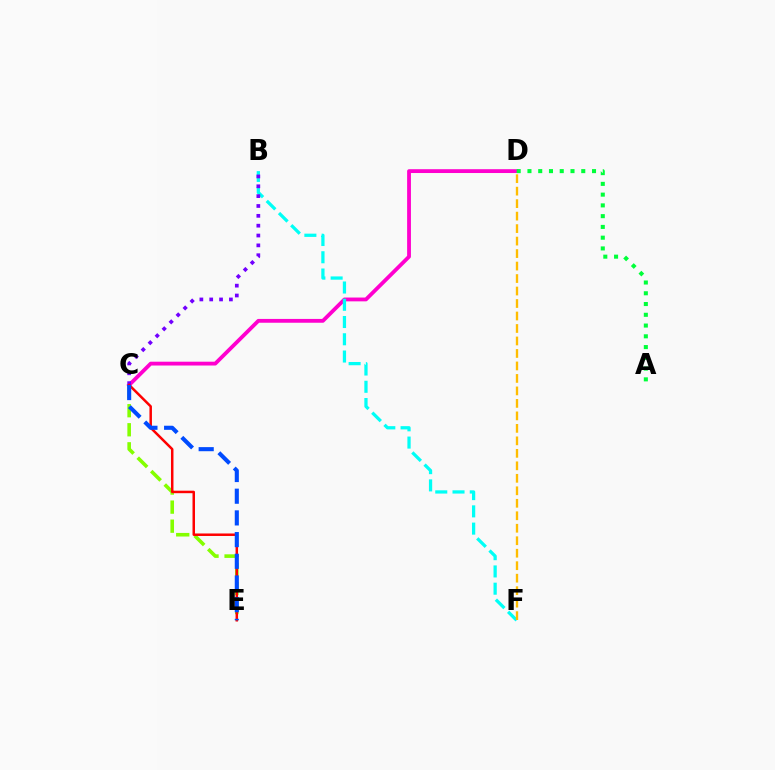{('C', 'D'): [{'color': '#ff00cf', 'line_style': 'solid', 'thickness': 2.75}], ('B', 'F'): [{'color': '#00fff6', 'line_style': 'dashed', 'thickness': 2.34}], ('B', 'C'): [{'color': '#7200ff', 'line_style': 'dotted', 'thickness': 2.68}], ('A', 'D'): [{'color': '#00ff39', 'line_style': 'dotted', 'thickness': 2.92}], ('D', 'F'): [{'color': '#ffbd00', 'line_style': 'dashed', 'thickness': 1.7}], ('C', 'E'): [{'color': '#84ff00', 'line_style': 'dashed', 'thickness': 2.59}, {'color': '#ff0000', 'line_style': 'solid', 'thickness': 1.8}, {'color': '#004bff', 'line_style': 'dashed', 'thickness': 2.95}]}